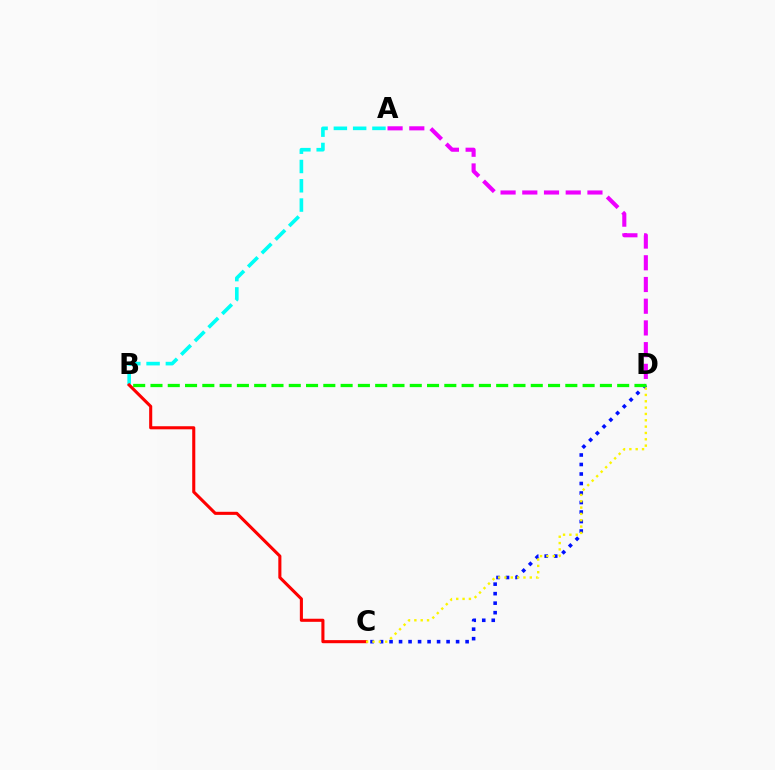{('C', 'D'): [{'color': '#0010ff', 'line_style': 'dotted', 'thickness': 2.58}, {'color': '#fcf500', 'line_style': 'dotted', 'thickness': 1.72}], ('A', 'D'): [{'color': '#ee00ff', 'line_style': 'dashed', 'thickness': 2.95}], ('B', 'D'): [{'color': '#08ff00', 'line_style': 'dashed', 'thickness': 2.35}], ('A', 'B'): [{'color': '#00fff6', 'line_style': 'dashed', 'thickness': 2.62}], ('B', 'C'): [{'color': '#ff0000', 'line_style': 'solid', 'thickness': 2.22}]}